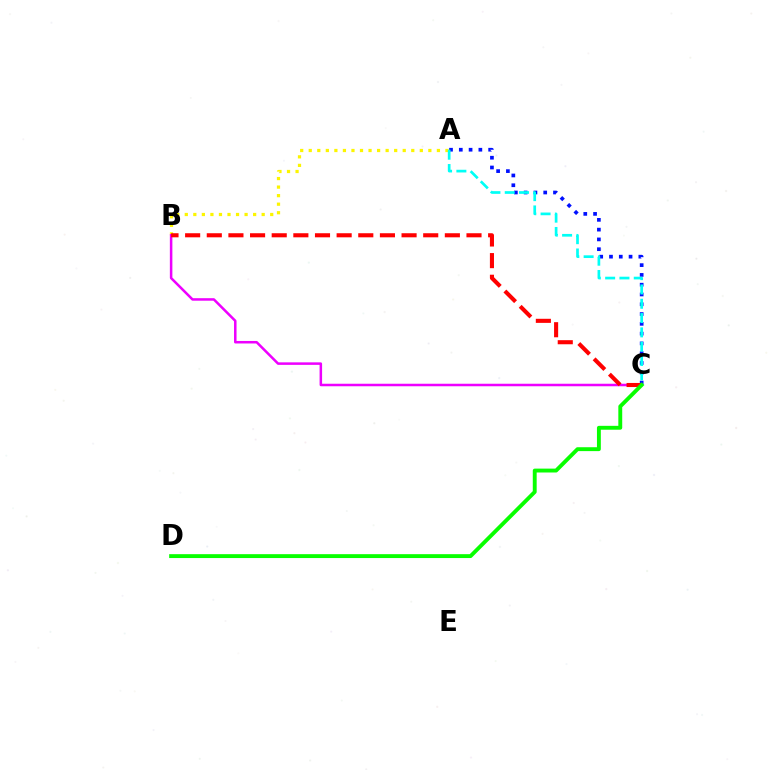{('A', 'C'): [{'color': '#0010ff', 'line_style': 'dotted', 'thickness': 2.66}, {'color': '#00fff6', 'line_style': 'dashed', 'thickness': 1.94}], ('A', 'B'): [{'color': '#fcf500', 'line_style': 'dotted', 'thickness': 2.32}], ('B', 'C'): [{'color': '#ee00ff', 'line_style': 'solid', 'thickness': 1.81}, {'color': '#ff0000', 'line_style': 'dashed', 'thickness': 2.94}], ('C', 'D'): [{'color': '#08ff00', 'line_style': 'solid', 'thickness': 2.8}]}